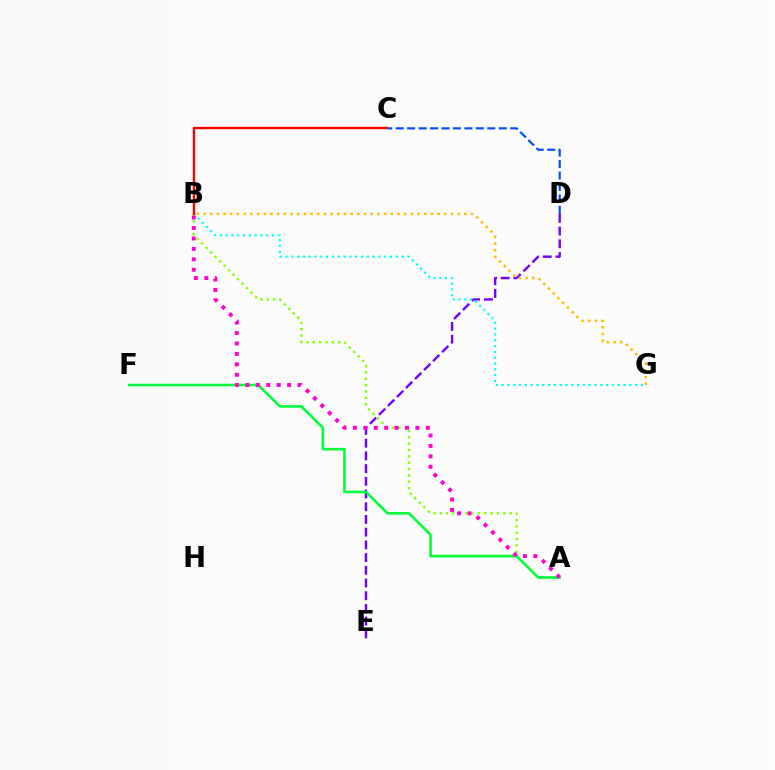{('D', 'E'): [{'color': '#7200ff', 'line_style': 'dashed', 'thickness': 1.73}], ('B', 'G'): [{'color': '#00fff6', 'line_style': 'dotted', 'thickness': 1.58}, {'color': '#ffbd00', 'line_style': 'dotted', 'thickness': 1.82}], ('A', 'B'): [{'color': '#84ff00', 'line_style': 'dotted', 'thickness': 1.73}, {'color': '#ff00cf', 'line_style': 'dotted', 'thickness': 2.83}], ('C', 'D'): [{'color': '#004bff', 'line_style': 'dashed', 'thickness': 1.56}], ('A', 'F'): [{'color': '#00ff39', 'line_style': 'solid', 'thickness': 1.87}], ('B', 'C'): [{'color': '#ff0000', 'line_style': 'solid', 'thickness': 1.71}]}